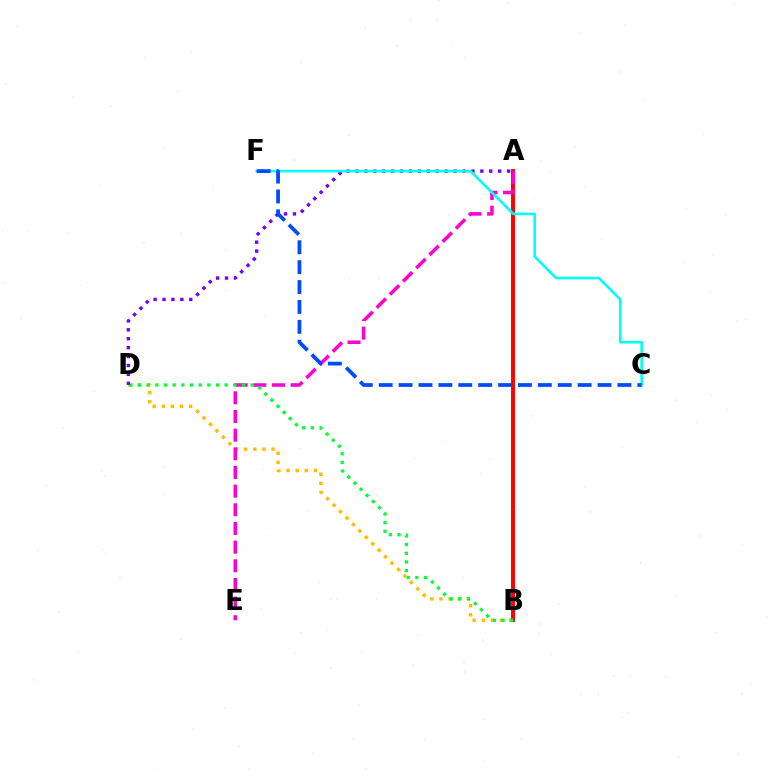{('B', 'D'): [{'color': '#ffbd00', 'line_style': 'dotted', 'thickness': 2.47}, {'color': '#00ff39', 'line_style': 'dotted', 'thickness': 2.35}], ('A', 'B'): [{'color': '#84ff00', 'line_style': 'solid', 'thickness': 1.67}, {'color': '#ff0000', 'line_style': 'solid', 'thickness': 2.82}], ('A', 'E'): [{'color': '#ff00cf', 'line_style': 'dashed', 'thickness': 2.54}], ('A', 'D'): [{'color': '#7200ff', 'line_style': 'dotted', 'thickness': 2.42}], ('C', 'F'): [{'color': '#00fff6', 'line_style': 'solid', 'thickness': 1.88}, {'color': '#004bff', 'line_style': 'dashed', 'thickness': 2.7}]}